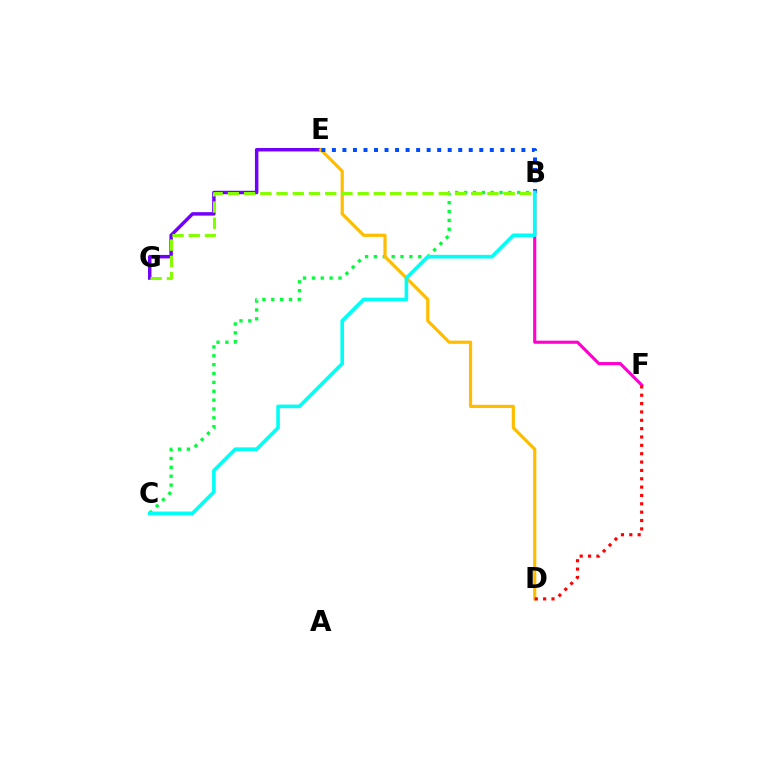{('E', 'G'): [{'color': '#7200ff', 'line_style': 'solid', 'thickness': 2.49}], ('B', 'C'): [{'color': '#00ff39', 'line_style': 'dotted', 'thickness': 2.41}, {'color': '#00fff6', 'line_style': 'solid', 'thickness': 2.61}], ('D', 'E'): [{'color': '#ffbd00', 'line_style': 'solid', 'thickness': 2.31}], ('B', 'G'): [{'color': '#84ff00', 'line_style': 'dashed', 'thickness': 2.2}], ('B', 'E'): [{'color': '#004bff', 'line_style': 'dotted', 'thickness': 2.86}], ('B', 'F'): [{'color': '#ff00cf', 'line_style': 'solid', 'thickness': 2.26}], ('D', 'F'): [{'color': '#ff0000', 'line_style': 'dotted', 'thickness': 2.27}]}